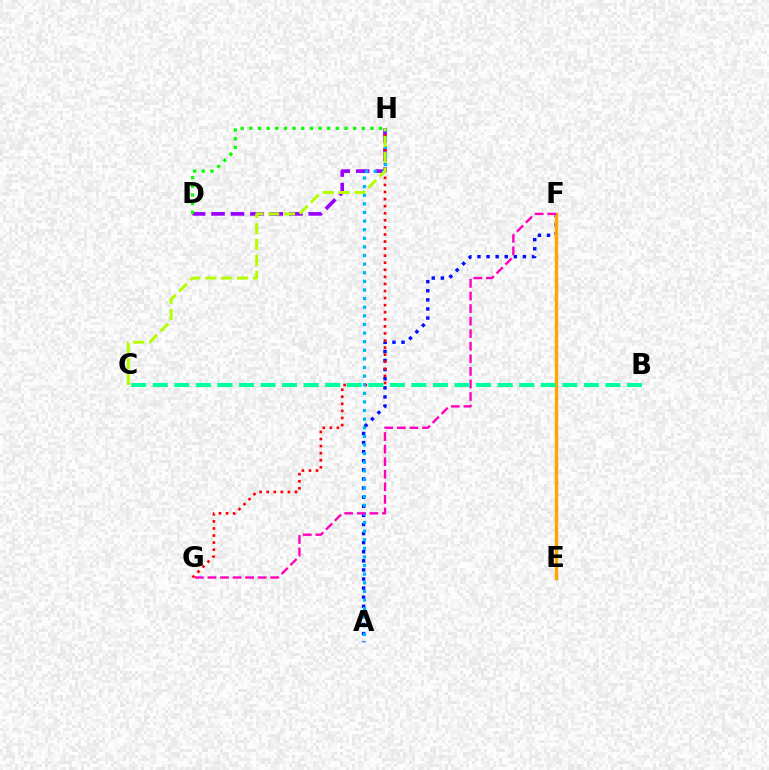{('D', 'H'): [{'color': '#9b00ff', 'line_style': 'dashed', 'thickness': 2.64}, {'color': '#08ff00', 'line_style': 'dotted', 'thickness': 2.35}], ('A', 'F'): [{'color': '#0010ff', 'line_style': 'dotted', 'thickness': 2.47}], ('E', 'F'): [{'color': '#ffa500', 'line_style': 'solid', 'thickness': 2.47}], ('G', 'H'): [{'color': '#ff0000', 'line_style': 'dotted', 'thickness': 1.92}], ('A', 'H'): [{'color': '#00b5ff', 'line_style': 'dotted', 'thickness': 2.34}], ('F', 'G'): [{'color': '#ff00bd', 'line_style': 'dashed', 'thickness': 1.71}], ('B', 'C'): [{'color': '#00ff9d', 'line_style': 'dashed', 'thickness': 2.93}], ('C', 'H'): [{'color': '#b3ff00', 'line_style': 'dashed', 'thickness': 2.16}]}